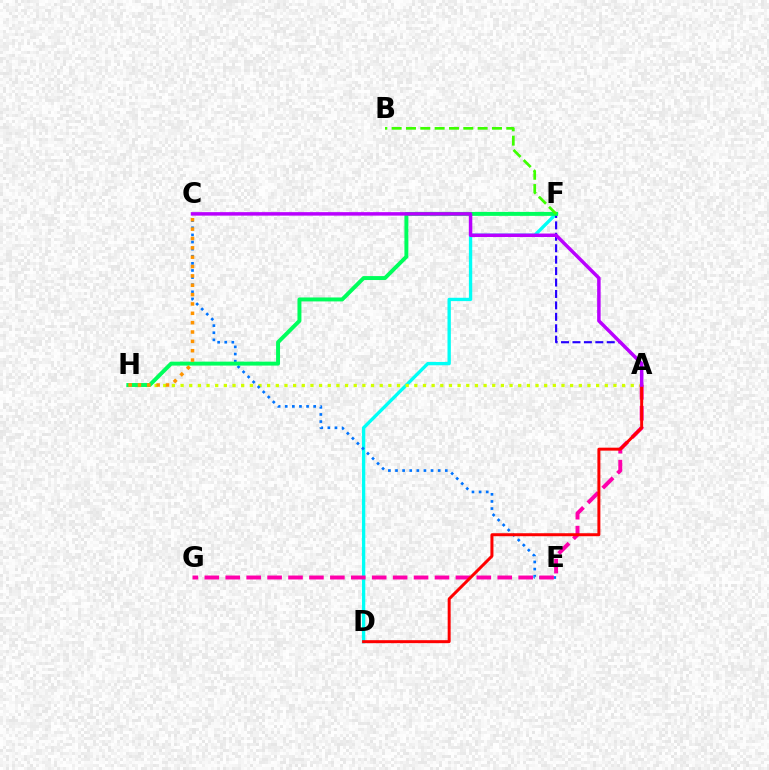{('D', 'F'): [{'color': '#00fff6', 'line_style': 'solid', 'thickness': 2.4}], ('A', 'H'): [{'color': '#d1ff00', 'line_style': 'dotted', 'thickness': 2.35}], ('C', 'E'): [{'color': '#0074ff', 'line_style': 'dotted', 'thickness': 1.93}], ('A', 'G'): [{'color': '#ff00ac', 'line_style': 'dashed', 'thickness': 2.84}], ('A', 'D'): [{'color': '#ff0000', 'line_style': 'solid', 'thickness': 2.15}], ('A', 'F'): [{'color': '#2500ff', 'line_style': 'dashed', 'thickness': 1.55}], ('F', 'H'): [{'color': '#00ff5c', 'line_style': 'solid', 'thickness': 2.84}], ('B', 'F'): [{'color': '#3dff00', 'line_style': 'dashed', 'thickness': 1.95}], ('A', 'C'): [{'color': '#b900ff', 'line_style': 'solid', 'thickness': 2.51}], ('C', 'H'): [{'color': '#ff9400', 'line_style': 'dotted', 'thickness': 2.54}]}